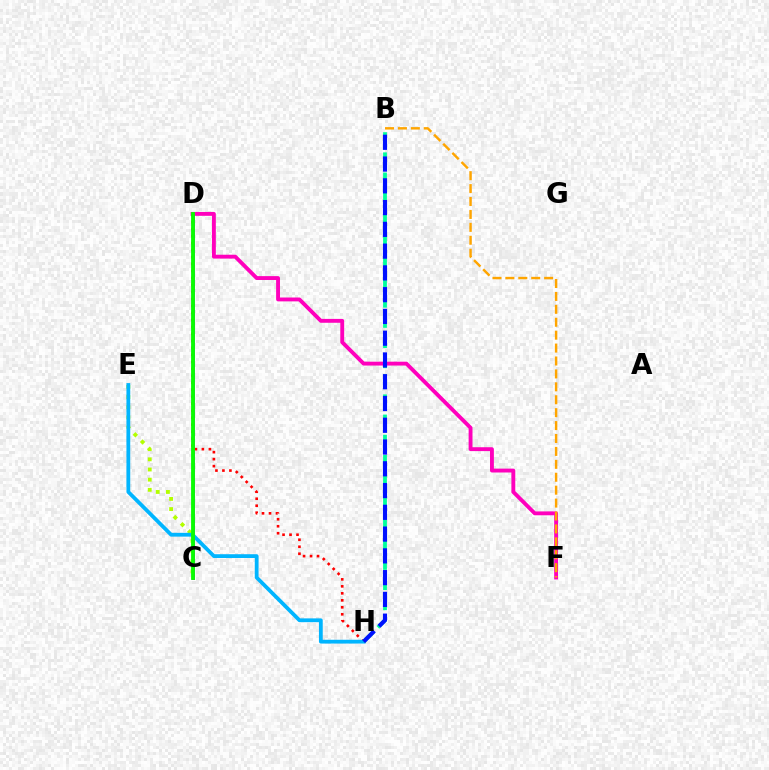{('D', 'F'): [{'color': '#ff00bd', 'line_style': 'solid', 'thickness': 2.79}], ('B', 'F'): [{'color': '#ffa500', 'line_style': 'dashed', 'thickness': 1.75}], ('C', 'E'): [{'color': '#b3ff00', 'line_style': 'dotted', 'thickness': 2.76}], ('C', 'D'): [{'color': '#9b00ff', 'line_style': 'solid', 'thickness': 2.08}, {'color': '#08ff00', 'line_style': 'solid', 'thickness': 2.75}], ('D', 'H'): [{'color': '#ff0000', 'line_style': 'dotted', 'thickness': 1.9}], ('E', 'H'): [{'color': '#00b5ff', 'line_style': 'solid', 'thickness': 2.73}], ('B', 'H'): [{'color': '#00ff9d', 'line_style': 'dashed', 'thickness': 2.74}, {'color': '#0010ff', 'line_style': 'dashed', 'thickness': 2.96}]}